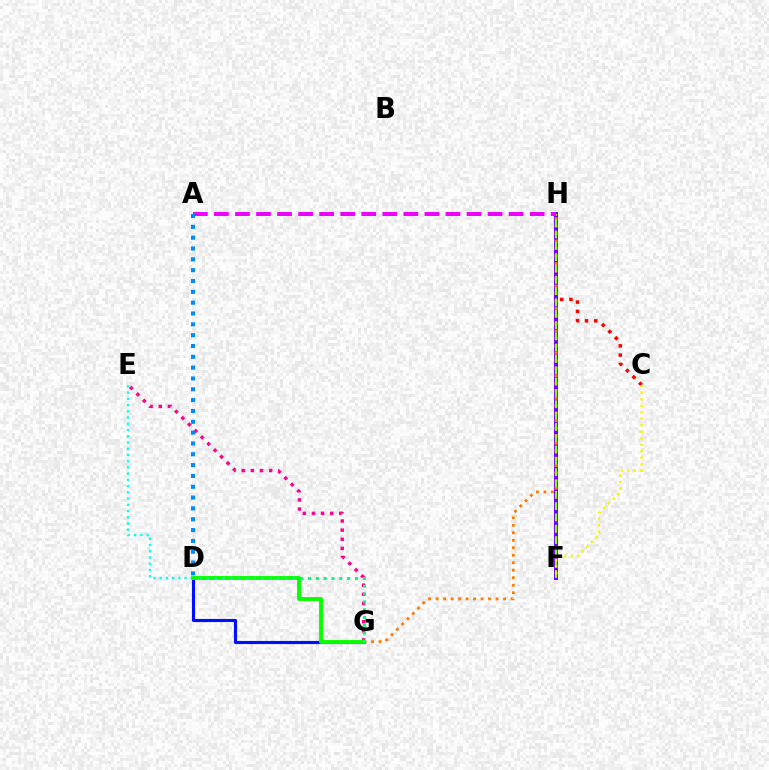{('C', 'H'): [{'color': '#ff0000', 'line_style': 'dotted', 'thickness': 2.51}], ('F', 'H'): [{'color': '#7200ff', 'line_style': 'solid', 'thickness': 2.89}, {'color': '#84ff00', 'line_style': 'dashed', 'thickness': 1.54}], ('G', 'H'): [{'color': '#ff7c00', 'line_style': 'dotted', 'thickness': 2.03}], ('A', 'H'): [{'color': '#ee00ff', 'line_style': 'dashed', 'thickness': 2.86}], ('D', 'E'): [{'color': '#00fff6', 'line_style': 'dotted', 'thickness': 1.69}], ('E', 'G'): [{'color': '#ff0094', 'line_style': 'dotted', 'thickness': 2.48}], ('D', 'G'): [{'color': '#0010ff', 'line_style': 'solid', 'thickness': 2.25}, {'color': '#08ff00', 'line_style': 'solid', 'thickness': 2.79}, {'color': '#00ff74', 'line_style': 'dotted', 'thickness': 2.13}], ('A', 'D'): [{'color': '#008cff', 'line_style': 'dotted', 'thickness': 2.94}], ('C', 'F'): [{'color': '#fcf500', 'line_style': 'dotted', 'thickness': 1.77}]}